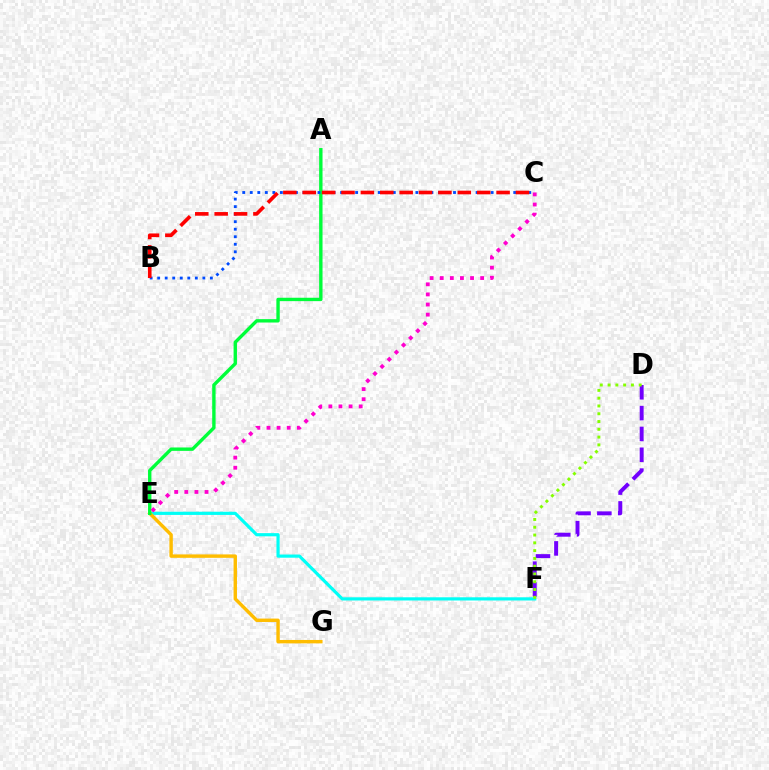{('E', 'F'): [{'color': '#00fff6', 'line_style': 'solid', 'thickness': 2.29}], ('D', 'F'): [{'color': '#7200ff', 'line_style': 'dashed', 'thickness': 2.83}, {'color': '#84ff00', 'line_style': 'dotted', 'thickness': 2.11}], ('E', 'G'): [{'color': '#ffbd00', 'line_style': 'solid', 'thickness': 2.45}], ('A', 'E'): [{'color': '#00ff39', 'line_style': 'solid', 'thickness': 2.44}], ('B', 'C'): [{'color': '#004bff', 'line_style': 'dotted', 'thickness': 2.05}, {'color': '#ff0000', 'line_style': 'dashed', 'thickness': 2.63}], ('C', 'E'): [{'color': '#ff00cf', 'line_style': 'dotted', 'thickness': 2.75}]}